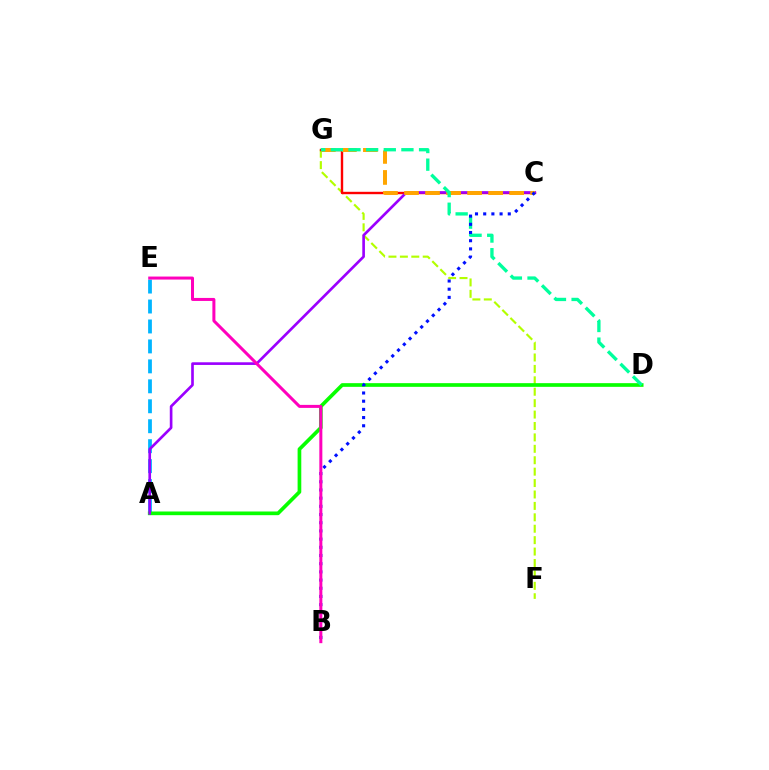{('A', 'E'): [{'color': '#00b5ff', 'line_style': 'dashed', 'thickness': 2.71}], ('F', 'G'): [{'color': '#b3ff00', 'line_style': 'dashed', 'thickness': 1.55}], ('A', 'D'): [{'color': '#08ff00', 'line_style': 'solid', 'thickness': 2.65}], ('C', 'G'): [{'color': '#ff0000', 'line_style': 'solid', 'thickness': 1.73}, {'color': '#ffa500', 'line_style': 'dashed', 'thickness': 2.86}], ('A', 'C'): [{'color': '#9b00ff', 'line_style': 'solid', 'thickness': 1.91}], ('D', 'G'): [{'color': '#00ff9d', 'line_style': 'dashed', 'thickness': 2.4}], ('B', 'C'): [{'color': '#0010ff', 'line_style': 'dotted', 'thickness': 2.23}], ('B', 'E'): [{'color': '#ff00bd', 'line_style': 'solid', 'thickness': 2.17}]}